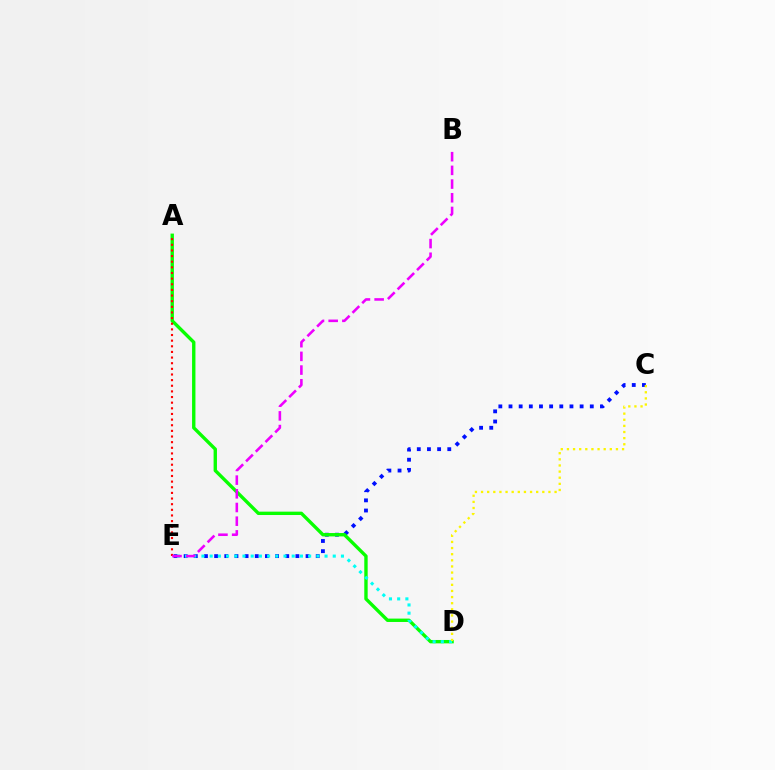{('C', 'E'): [{'color': '#0010ff', 'line_style': 'dotted', 'thickness': 2.76}], ('A', 'D'): [{'color': '#08ff00', 'line_style': 'solid', 'thickness': 2.43}], ('A', 'E'): [{'color': '#ff0000', 'line_style': 'dotted', 'thickness': 1.53}], ('D', 'E'): [{'color': '#00fff6', 'line_style': 'dotted', 'thickness': 2.23}], ('B', 'E'): [{'color': '#ee00ff', 'line_style': 'dashed', 'thickness': 1.86}], ('C', 'D'): [{'color': '#fcf500', 'line_style': 'dotted', 'thickness': 1.66}]}